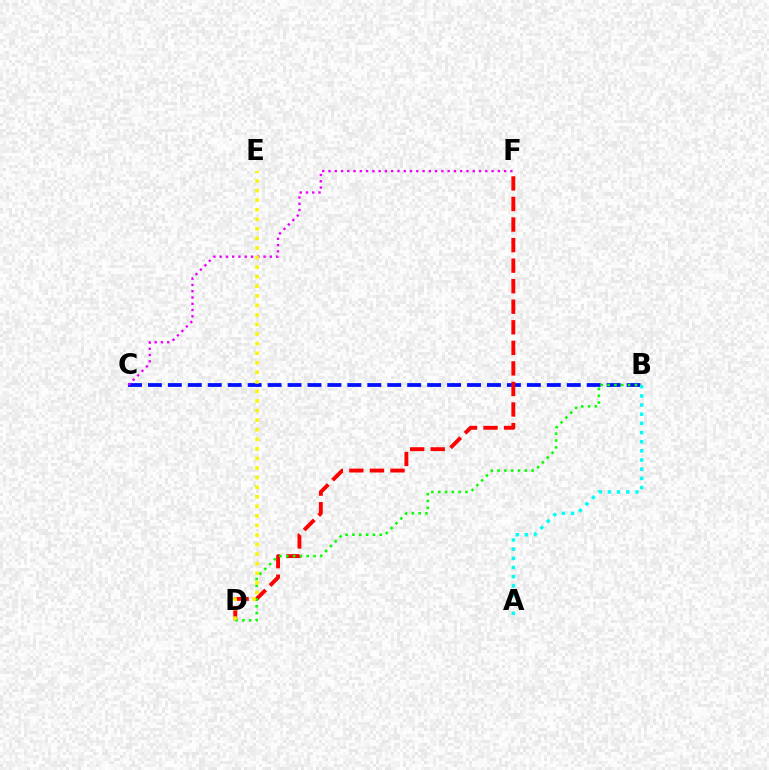{('B', 'C'): [{'color': '#0010ff', 'line_style': 'dashed', 'thickness': 2.71}], ('D', 'F'): [{'color': '#ff0000', 'line_style': 'dashed', 'thickness': 2.79}], ('A', 'B'): [{'color': '#00fff6', 'line_style': 'dotted', 'thickness': 2.49}], ('B', 'D'): [{'color': '#08ff00', 'line_style': 'dotted', 'thickness': 1.85}], ('C', 'F'): [{'color': '#ee00ff', 'line_style': 'dotted', 'thickness': 1.7}], ('D', 'E'): [{'color': '#fcf500', 'line_style': 'dotted', 'thickness': 2.6}]}